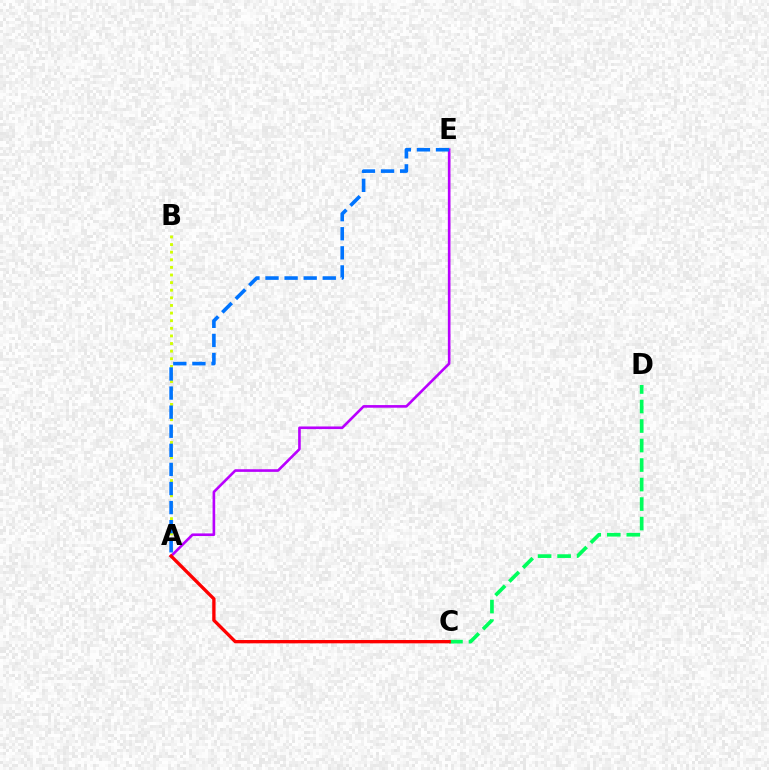{('A', 'B'): [{'color': '#d1ff00', 'line_style': 'dotted', 'thickness': 2.07}], ('C', 'D'): [{'color': '#00ff5c', 'line_style': 'dashed', 'thickness': 2.65}], ('A', 'E'): [{'color': '#b900ff', 'line_style': 'solid', 'thickness': 1.89}, {'color': '#0074ff', 'line_style': 'dashed', 'thickness': 2.59}], ('A', 'C'): [{'color': '#ff0000', 'line_style': 'solid', 'thickness': 2.39}]}